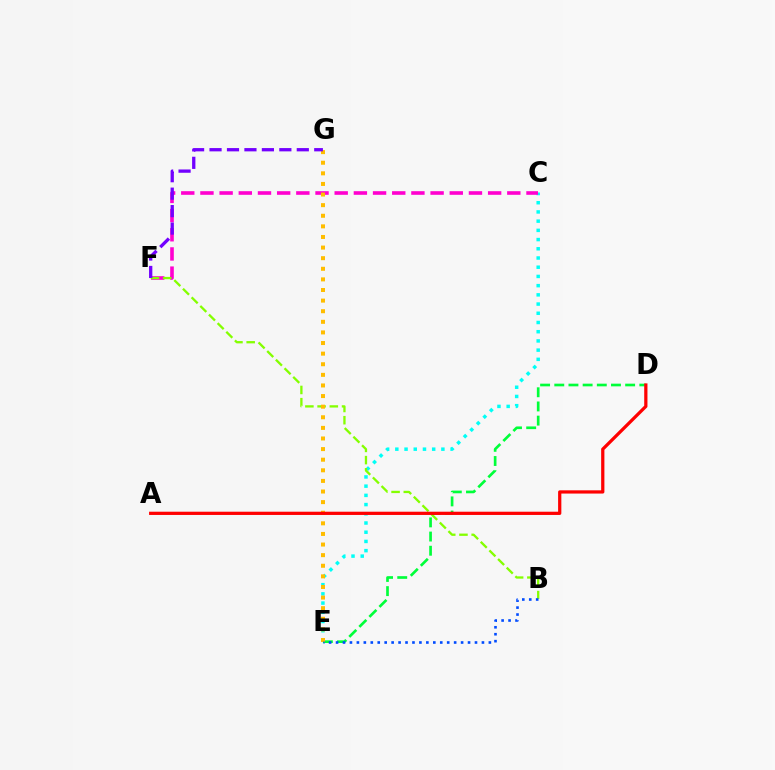{('C', 'E'): [{'color': '#00fff6', 'line_style': 'dotted', 'thickness': 2.5}], ('C', 'F'): [{'color': '#ff00cf', 'line_style': 'dashed', 'thickness': 2.61}], ('B', 'F'): [{'color': '#84ff00', 'line_style': 'dashed', 'thickness': 1.66}], ('D', 'E'): [{'color': '#00ff39', 'line_style': 'dashed', 'thickness': 1.93}], ('E', 'G'): [{'color': '#ffbd00', 'line_style': 'dotted', 'thickness': 2.88}], ('B', 'E'): [{'color': '#004bff', 'line_style': 'dotted', 'thickness': 1.89}], ('F', 'G'): [{'color': '#7200ff', 'line_style': 'dashed', 'thickness': 2.37}], ('A', 'D'): [{'color': '#ff0000', 'line_style': 'solid', 'thickness': 2.33}]}